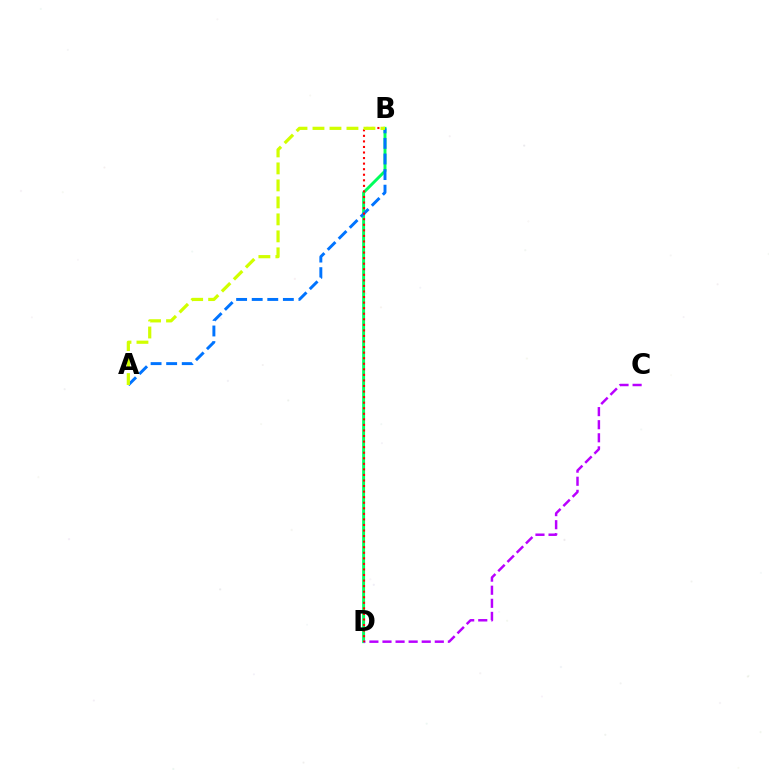{('B', 'D'): [{'color': '#00ff5c', 'line_style': 'solid', 'thickness': 2.11}, {'color': '#ff0000', 'line_style': 'dotted', 'thickness': 1.51}], ('C', 'D'): [{'color': '#b900ff', 'line_style': 'dashed', 'thickness': 1.78}], ('A', 'B'): [{'color': '#0074ff', 'line_style': 'dashed', 'thickness': 2.12}, {'color': '#d1ff00', 'line_style': 'dashed', 'thickness': 2.31}]}